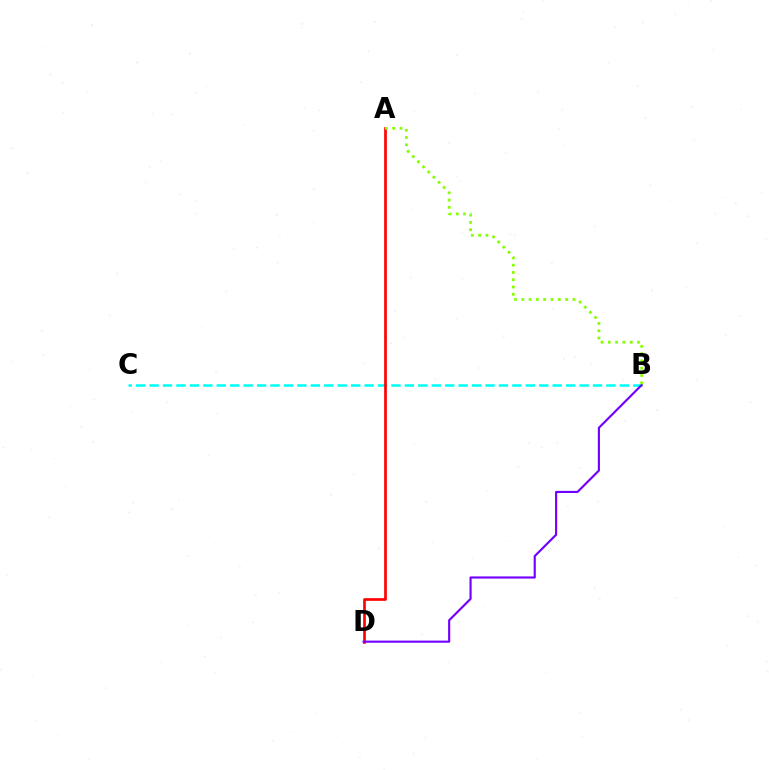{('B', 'C'): [{'color': '#00fff6', 'line_style': 'dashed', 'thickness': 1.83}], ('A', 'D'): [{'color': '#ff0000', 'line_style': 'solid', 'thickness': 1.93}], ('B', 'D'): [{'color': '#7200ff', 'line_style': 'solid', 'thickness': 1.54}], ('A', 'B'): [{'color': '#84ff00', 'line_style': 'dotted', 'thickness': 1.98}]}